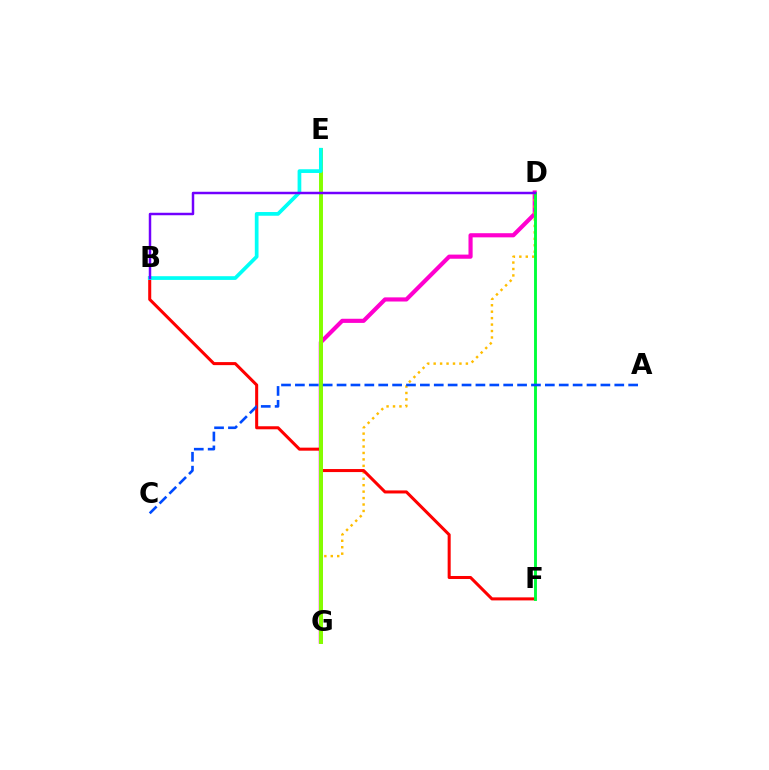{('D', 'G'): [{'color': '#ff00cf', 'line_style': 'solid', 'thickness': 2.98}, {'color': '#ffbd00', 'line_style': 'dotted', 'thickness': 1.75}], ('B', 'F'): [{'color': '#ff0000', 'line_style': 'solid', 'thickness': 2.18}], ('D', 'F'): [{'color': '#00ff39', 'line_style': 'solid', 'thickness': 2.08}], ('E', 'G'): [{'color': '#84ff00', 'line_style': 'solid', 'thickness': 2.84}], ('A', 'C'): [{'color': '#004bff', 'line_style': 'dashed', 'thickness': 1.89}], ('B', 'E'): [{'color': '#00fff6', 'line_style': 'solid', 'thickness': 2.67}], ('B', 'D'): [{'color': '#7200ff', 'line_style': 'solid', 'thickness': 1.78}]}